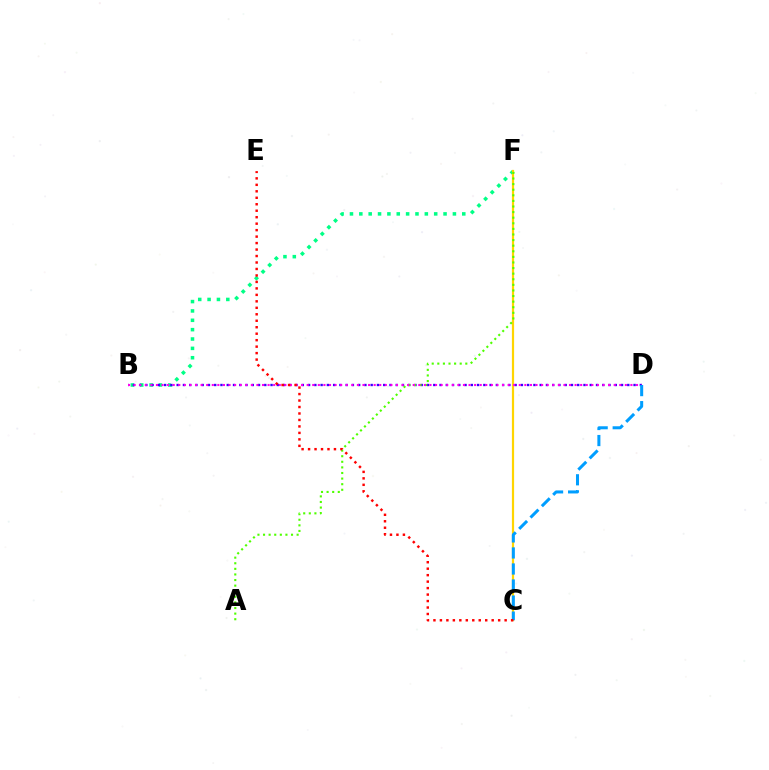{('B', 'F'): [{'color': '#00ff86', 'line_style': 'dotted', 'thickness': 2.54}], ('B', 'D'): [{'color': '#3700ff', 'line_style': 'dotted', 'thickness': 1.7}, {'color': '#ff00ed', 'line_style': 'dotted', 'thickness': 1.52}], ('C', 'F'): [{'color': '#ffd500', 'line_style': 'solid', 'thickness': 1.58}], ('A', 'F'): [{'color': '#4fff00', 'line_style': 'dotted', 'thickness': 1.52}], ('C', 'D'): [{'color': '#009eff', 'line_style': 'dashed', 'thickness': 2.18}], ('C', 'E'): [{'color': '#ff0000', 'line_style': 'dotted', 'thickness': 1.76}]}